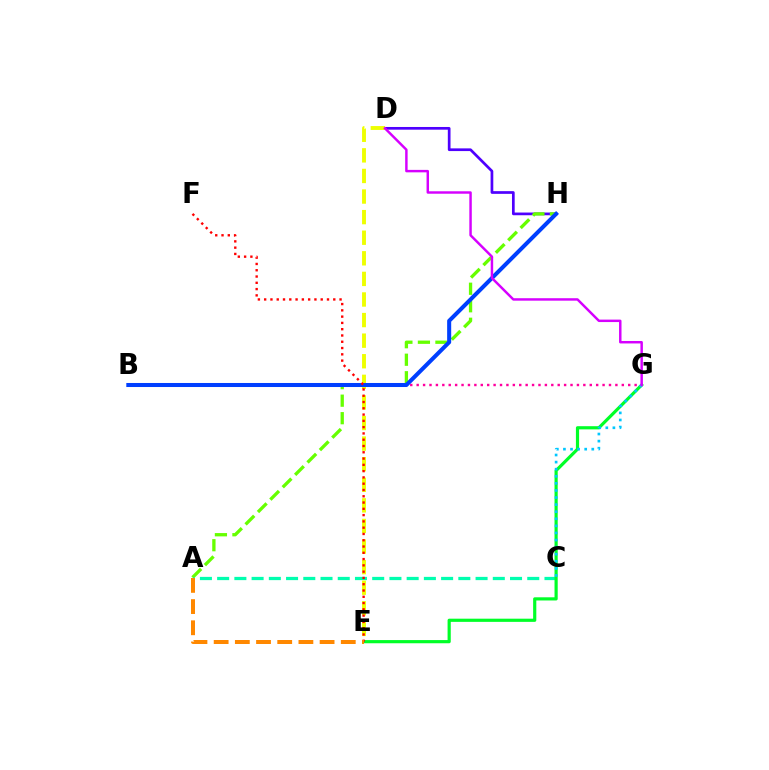{('D', 'H'): [{'color': '#4f00ff', 'line_style': 'solid', 'thickness': 1.95}], ('A', 'H'): [{'color': '#66ff00', 'line_style': 'dashed', 'thickness': 2.38}], ('A', 'C'): [{'color': '#00ffaf', 'line_style': 'dashed', 'thickness': 2.34}], ('D', 'E'): [{'color': '#eeff00', 'line_style': 'dashed', 'thickness': 2.8}], ('B', 'G'): [{'color': '#ff00a0', 'line_style': 'dotted', 'thickness': 1.74}], ('E', 'G'): [{'color': '#00ff27', 'line_style': 'solid', 'thickness': 2.29}], ('C', 'G'): [{'color': '#00c7ff', 'line_style': 'dotted', 'thickness': 1.93}], ('B', 'H'): [{'color': '#003fff', 'line_style': 'solid', 'thickness': 2.91}], ('E', 'F'): [{'color': '#ff0000', 'line_style': 'dotted', 'thickness': 1.71}], ('D', 'G'): [{'color': '#d600ff', 'line_style': 'solid', 'thickness': 1.77}], ('A', 'E'): [{'color': '#ff8800', 'line_style': 'dashed', 'thickness': 2.88}]}